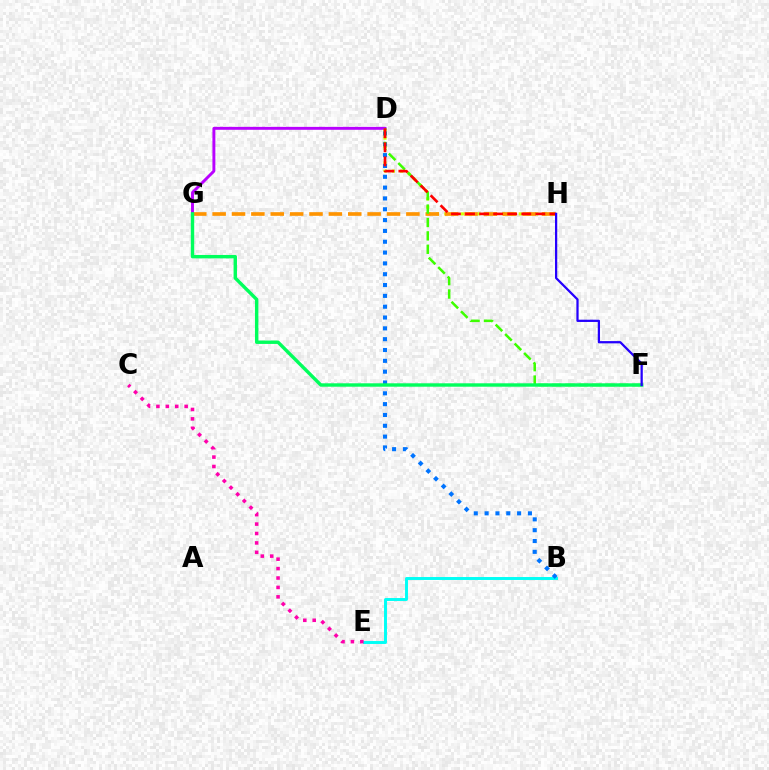{('D', 'H'): [{'color': '#d1ff00', 'line_style': 'dotted', 'thickness': 2.25}, {'color': '#ff0000', 'line_style': 'dashed', 'thickness': 1.91}], ('B', 'E'): [{'color': '#00fff6', 'line_style': 'solid', 'thickness': 2.11}], ('G', 'H'): [{'color': '#ff9400', 'line_style': 'dashed', 'thickness': 2.63}], ('D', 'G'): [{'color': '#b900ff', 'line_style': 'solid', 'thickness': 2.1}], ('C', 'E'): [{'color': '#ff00ac', 'line_style': 'dotted', 'thickness': 2.56}], ('B', 'D'): [{'color': '#0074ff', 'line_style': 'dotted', 'thickness': 2.94}], ('D', 'F'): [{'color': '#3dff00', 'line_style': 'dashed', 'thickness': 1.82}], ('F', 'G'): [{'color': '#00ff5c', 'line_style': 'solid', 'thickness': 2.45}], ('F', 'H'): [{'color': '#2500ff', 'line_style': 'solid', 'thickness': 1.62}]}